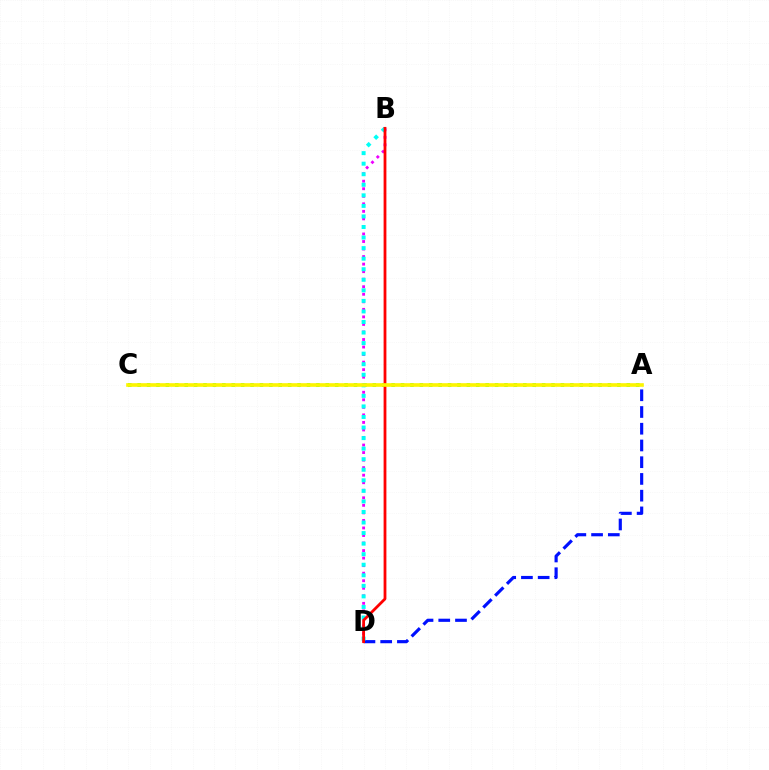{('B', 'D'): [{'color': '#ee00ff', 'line_style': 'dotted', 'thickness': 2.05}, {'color': '#00fff6', 'line_style': 'dotted', 'thickness': 2.87}, {'color': '#ff0000', 'line_style': 'solid', 'thickness': 2.01}], ('A', 'D'): [{'color': '#0010ff', 'line_style': 'dashed', 'thickness': 2.27}], ('A', 'C'): [{'color': '#08ff00', 'line_style': 'dotted', 'thickness': 2.56}, {'color': '#fcf500', 'line_style': 'solid', 'thickness': 2.62}]}